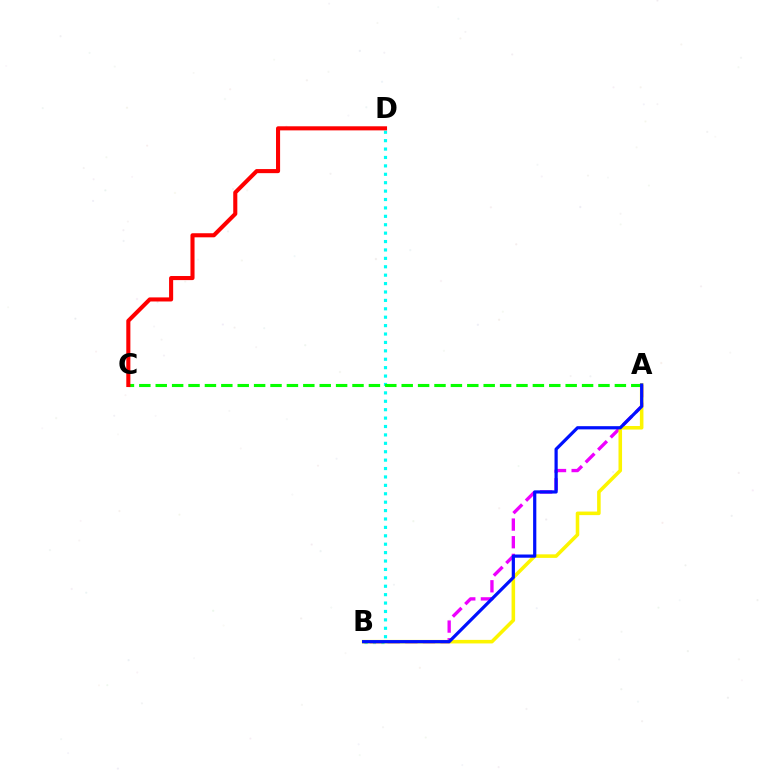{('B', 'D'): [{'color': '#00fff6', 'line_style': 'dotted', 'thickness': 2.28}], ('A', 'B'): [{'color': '#ee00ff', 'line_style': 'dashed', 'thickness': 2.4}, {'color': '#fcf500', 'line_style': 'solid', 'thickness': 2.56}, {'color': '#0010ff', 'line_style': 'solid', 'thickness': 2.31}], ('A', 'C'): [{'color': '#08ff00', 'line_style': 'dashed', 'thickness': 2.23}], ('C', 'D'): [{'color': '#ff0000', 'line_style': 'solid', 'thickness': 2.94}]}